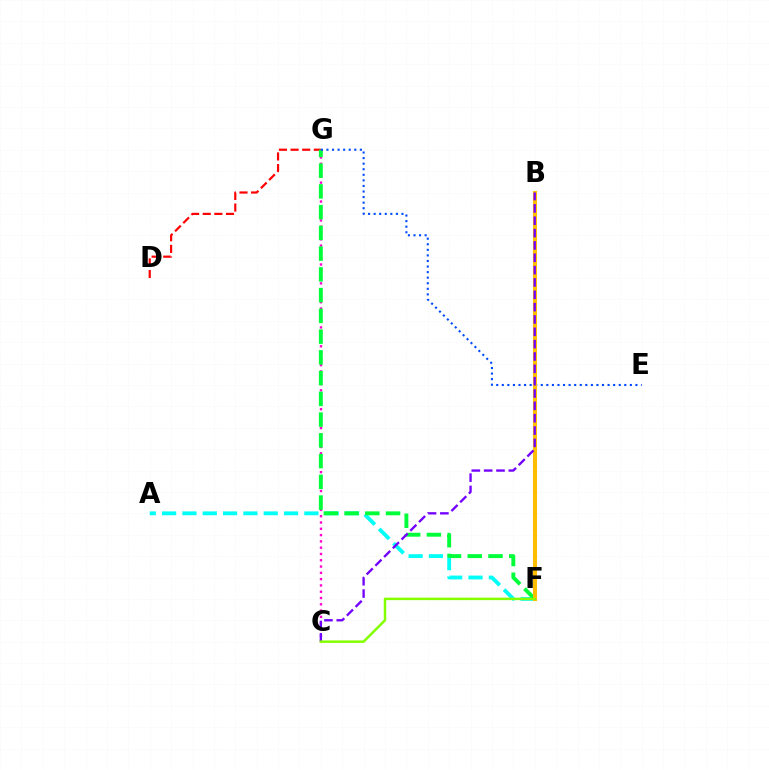{('C', 'G'): [{'color': '#ff00cf', 'line_style': 'dotted', 'thickness': 1.71}], ('D', 'G'): [{'color': '#ff0000', 'line_style': 'dashed', 'thickness': 1.58}], ('A', 'F'): [{'color': '#00fff6', 'line_style': 'dashed', 'thickness': 2.76}], ('F', 'G'): [{'color': '#00ff39', 'line_style': 'dashed', 'thickness': 2.82}], ('E', 'G'): [{'color': '#004bff', 'line_style': 'dotted', 'thickness': 1.51}], ('B', 'F'): [{'color': '#ffbd00', 'line_style': 'solid', 'thickness': 2.94}], ('B', 'C'): [{'color': '#7200ff', 'line_style': 'dashed', 'thickness': 1.68}], ('C', 'F'): [{'color': '#84ff00', 'line_style': 'solid', 'thickness': 1.8}]}